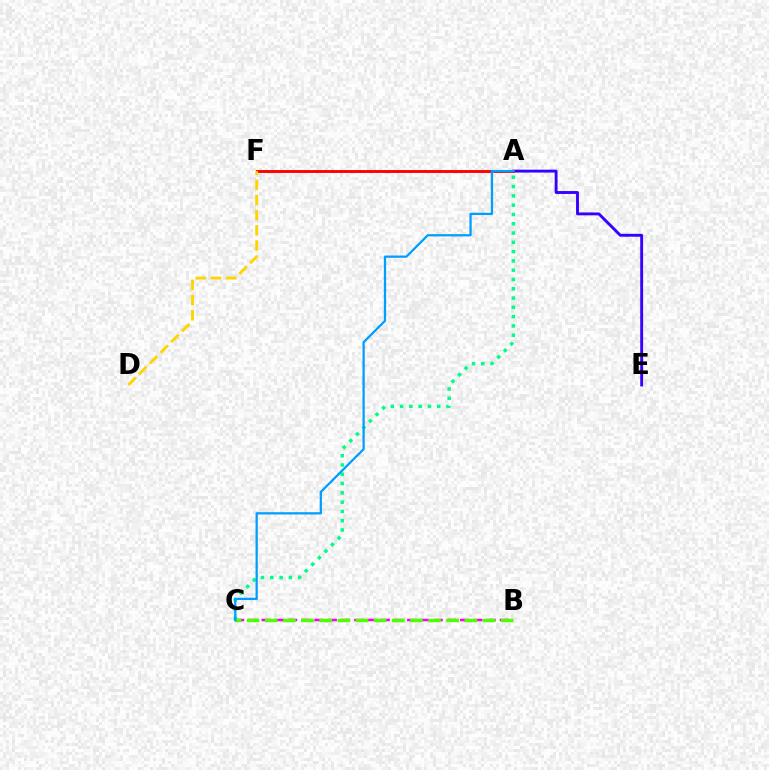{('B', 'C'): [{'color': '#ff00ed', 'line_style': 'dashed', 'thickness': 1.8}, {'color': '#4fff00', 'line_style': 'dashed', 'thickness': 2.47}], ('A', 'C'): [{'color': '#00ff86', 'line_style': 'dotted', 'thickness': 2.52}, {'color': '#009eff', 'line_style': 'solid', 'thickness': 1.63}], ('A', 'E'): [{'color': '#3700ff', 'line_style': 'solid', 'thickness': 2.08}], ('A', 'F'): [{'color': '#ff0000', 'line_style': 'solid', 'thickness': 2.09}], ('D', 'F'): [{'color': '#ffd500', 'line_style': 'dashed', 'thickness': 2.06}]}